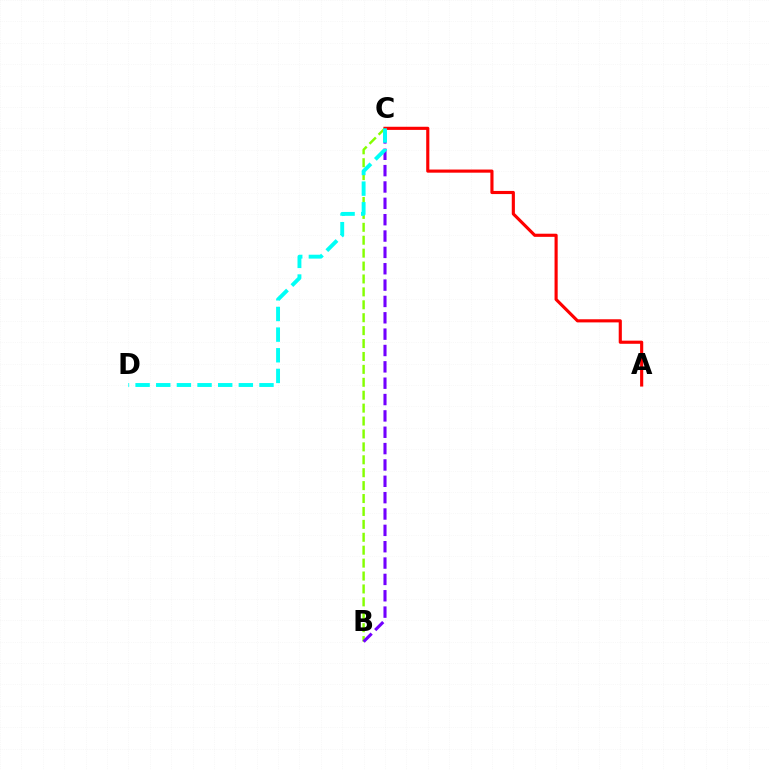{('B', 'C'): [{'color': '#84ff00', 'line_style': 'dashed', 'thickness': 1.75}, {'color': '#7200ff', 'line_style': 'dashed', 'thickness': 2.22}], ('A', 'C'): [{'color': '#ff0000', 'line_style': 'solid', 'thickness': 2.26}], ('C', 'D'): [{'color': '#00fff6', 'line_style': 'dashed', 'thickness': 2.81}]}